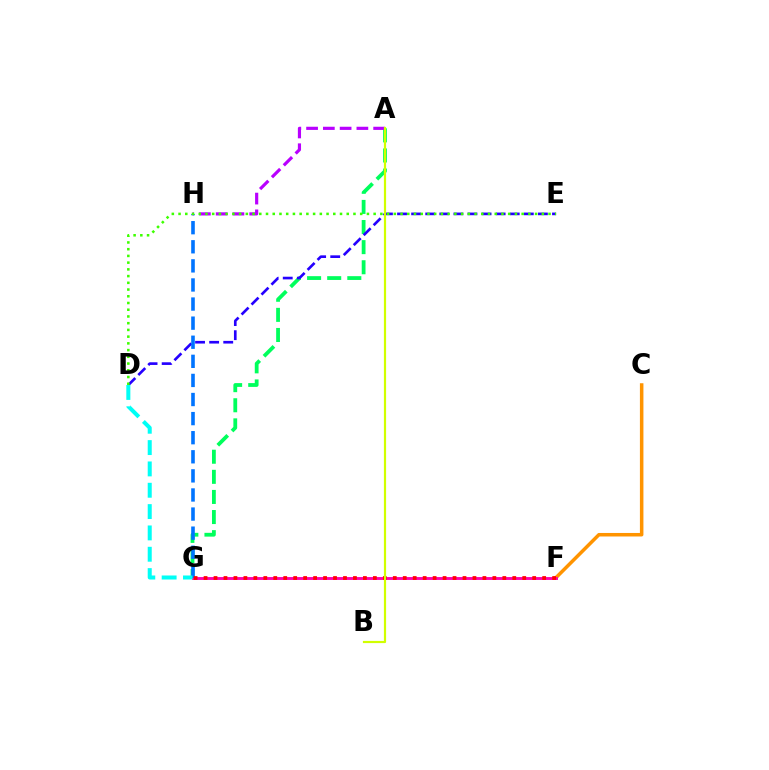{('C', 'F'): [{'color': '#ff9400', 'line_style': 'solid', 'thickness': 2.53}], ('A', 'G'): [{'color': '#00ff5c', 'line_style': 'dashed', 'thickness': 2.73}], ('F', 'G'): [{'color': '#ff00ac', 'line_style': 'solid', 'thickness': 2.08}, {'color': '#ff0000', 'line_style': 'dotted', 'thickness': 2.71}], ('D', 'E'): [{'color': '#2500ff', 'line_style': 'dashed', 'thickness': 1.91}, {'color': '#3dff00', 'line_style': 'dotted', 'thickness': 1.83}], ('G', 'H'): [{'color': '#0074ff', 'line_style': 'dashed', 'thickness': 2.59}], ('D', 'G'): [{'color': '#00fff6', 'line_style': 'dashed', 'thickness': 2.9}], ('A', 'H'): [{'color': '#b900ff', 'line_style': 'dashed', 'thickness': 2.28}], ('A', 'B'): [{'color': '#d1ff00', 'line_style': 'solid', 'thickness': 1.58}]}